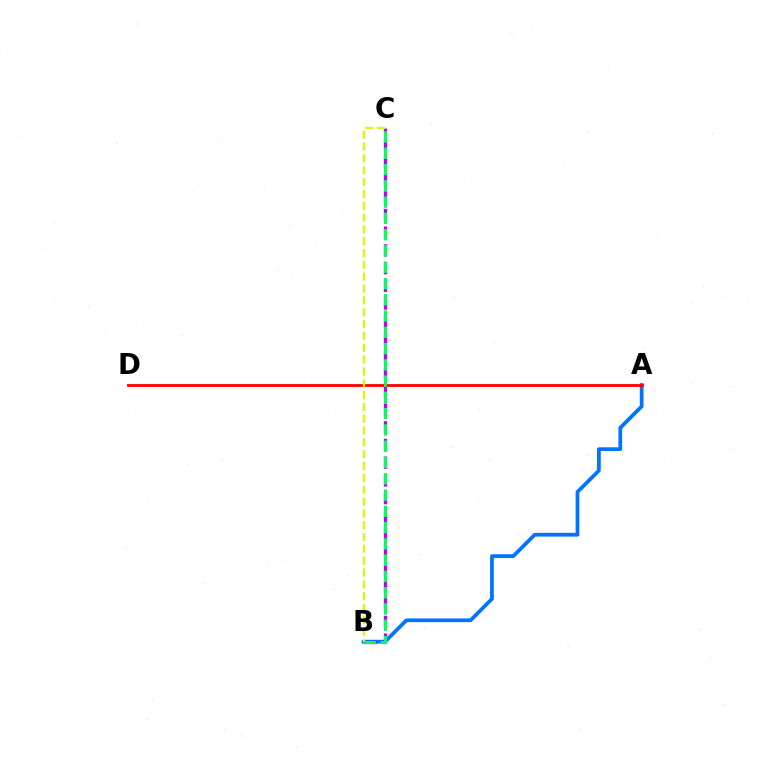{('A', 'B'): [{'color': '#0074ff', 'line_style': 'solid', 'thickness': 2.7}], ('B', 'C'): [{'color': '#b900ff', 'line_style': 'dashed', 'thickness': 2.4}, {'color': '#00ff5c', 'line_style': 'dashed', 'thickness': 2.21}, {'color': '#d1ff00', 'line_style': 'dashed', 'thickness': 1.61}], ('A', 'D'): [{'color': '#ff0000', 'line_style': 'solid', 'thickness': 2.01}]}